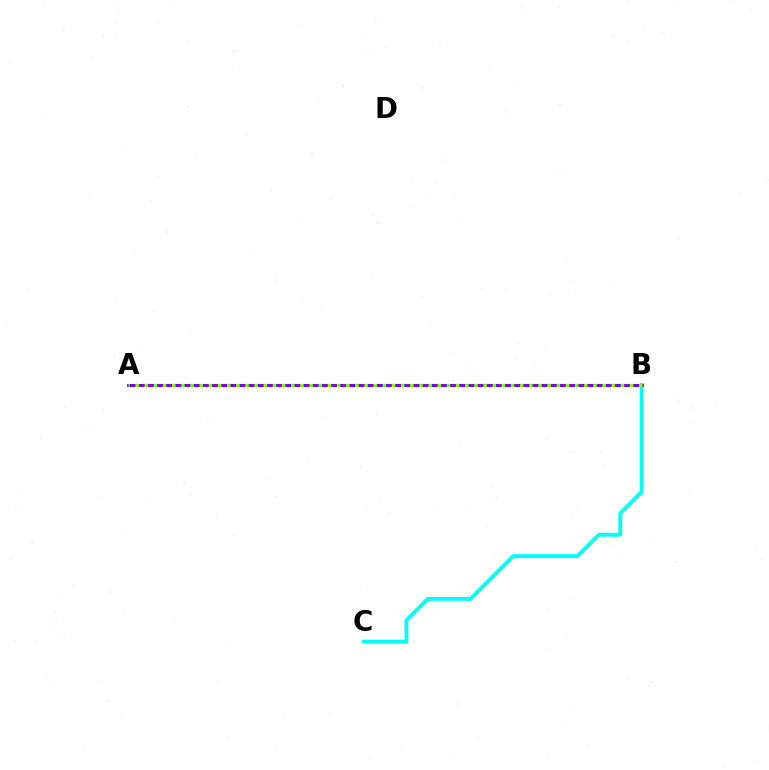{('B', 'C'): [{'color': '#00fff6', 'line_style': 'solid', 'thickness': 2.79}], ('A', 'B'): [{'color': '#ff0000', 'line_style': 'dashed', 'thickness': 2.13}, {'color': '#7200ff', 'line_style': 'solid', 'thickness': 2.07}, {'color': '#84ff00', 'line_style': 'dotted', 'thickness': 2.49}]}